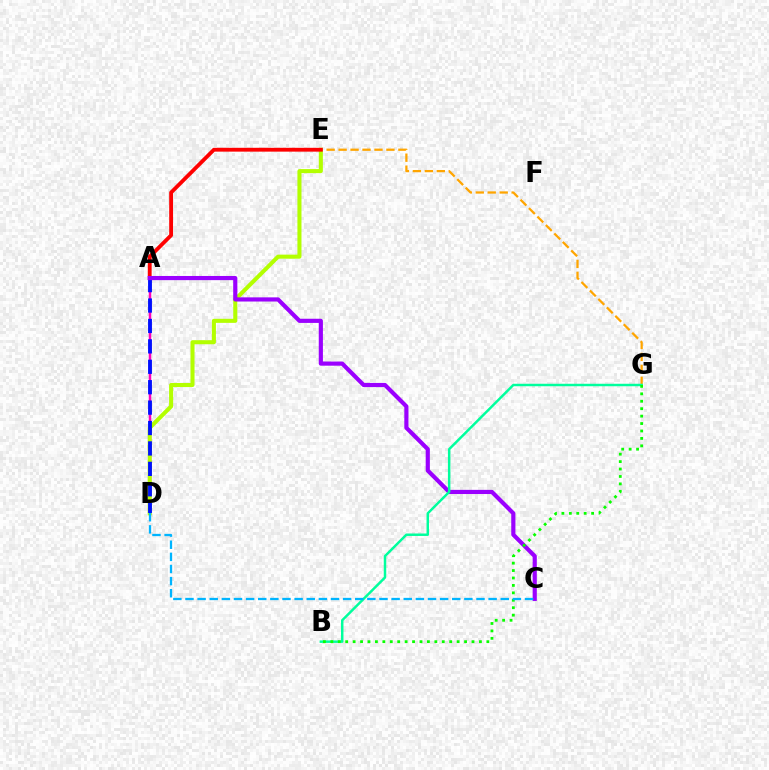{('A', 'D'): [{'color': '#ff00bd', 'line_style': 'solid', 'thickness': 1.78}, {'color': '#0010ff', 'line_style': 'dashed', 'thickness': 2.77}], ('D', 'E'): [{'color': '#b3ff00', 'line_style': 'solid', 'thickness': 2.92}], ('E', 'G'): [{'color': '#ffa500', 'line_style': 'dashed', 'thickness': 1.62}], ('A', 'E'): [{'color': '#ff0000', 'line_style': 'solid', 'thickness': 2.76}], ('A', 'C'): [{'color': '#9b00ff', 'line_style': 'solid', 'thickness': 3.0}], ('B', 'G'): [{'color': '#00ff9d', 'line_style': 'solid', 'thickness': 1.78}, {'color': '#08ff00', 'line_style': 'dotted', 'thickness': 2.02}], ('C', 'D'): [{'color': '#00b5ff', 'line_style': 'dashed', 'thickness': 1.65}]}